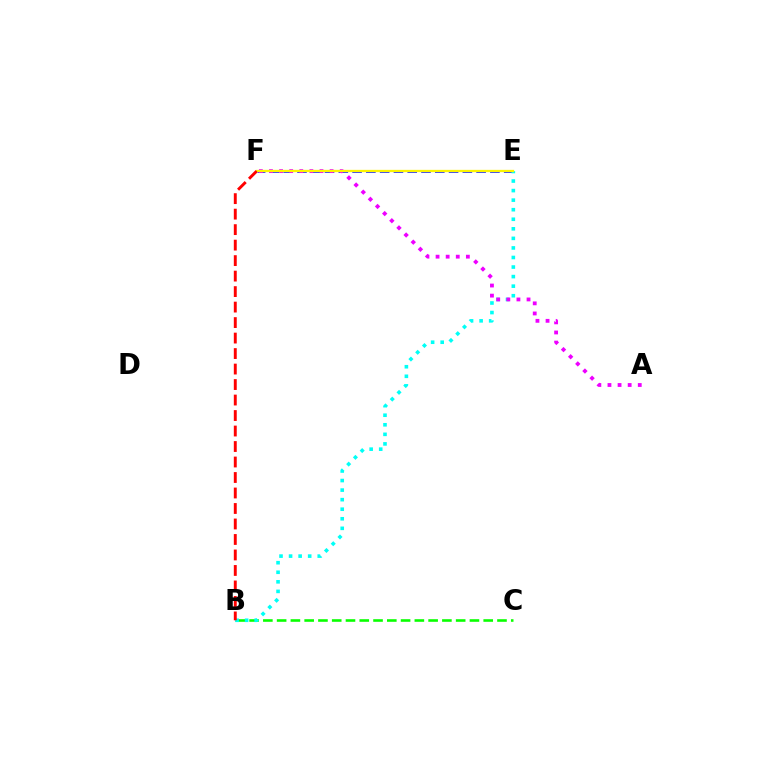{('E', 'F'): [{'color': '#0010ff', 'line_style': 'dashed', 'thickness': 1.87}, {'color': '#fcf500', 'line_style': 'solid', 'thickness': 1.65}], ('B', 'C'): [{'color': '#08ff00', 'line_style': 'dashed', 'thickness': 1.87}], ('B', 'E'): [{'color': '#00fff6', 'line_style': 'dotted', 'thickness': 2.6}], ('A', 'F'): [{'color': '#ee00ff', 'line_style': 'dotted', 'thickness': 2.74}], ('B', 'F'): [{'color': '#ff0000', 'line_style': 'dashed', 'thickness': 2.1}]}